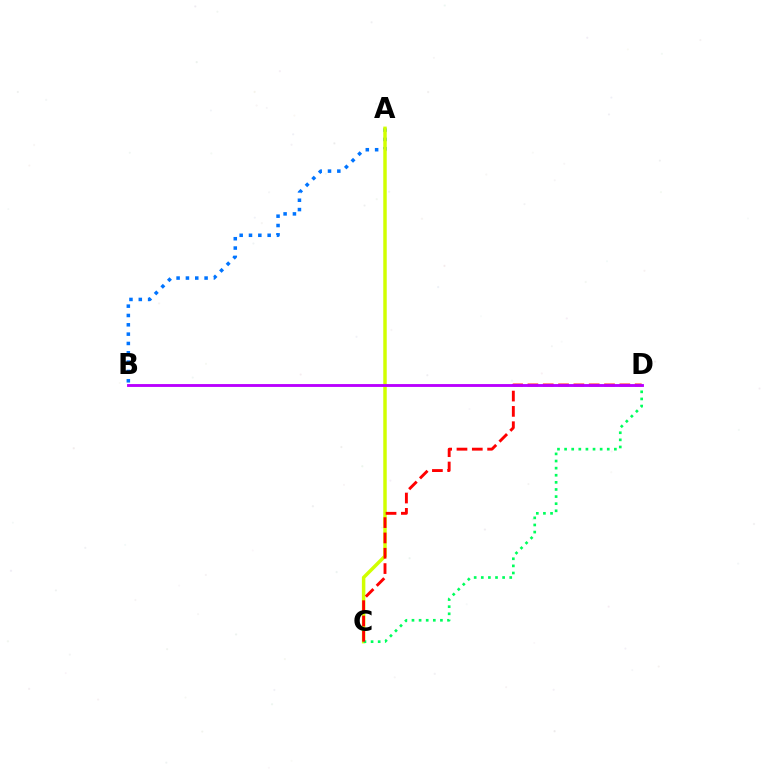{('A', 'B'): [{'color': '#0074ff', 'line_style': 'dotted', 'thickness': 2.54}], ('A', 'C'): [{'color': '#d1ff00', 'line_style': 'solid', 'thickness': 2.5}], ('C', 'D'): [{'color': '#00ff5c', 'line_style': 'dotted', 'thickness': 1.93}, {'color': '#ff0000', 'line_style': 'dashed', 'thickness': 2.08}], ('B', 'D'): [{'color': '#b900ff', 'line_style': 'solid', 'thickness': 2.06}]}